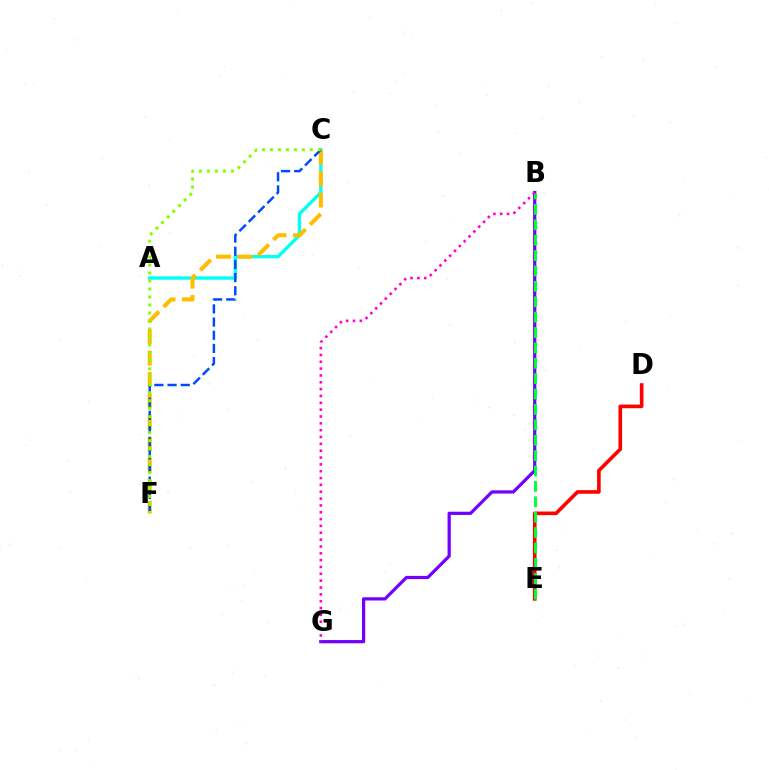{('D', 'E'): [{'color': '#ff0000', 'line_style': 'solid', 'thickness': 2.61}], ('A', 'C'): [{'color': '#00fff6', 'line_style': 'solid', 'thickness': 2.41}], ('B', 'G'): [{'color': '#7200ff', 'line_style': 'solid', 'thickness': 2.32}, {'color': '#ff00cf', 'line_style': 'dotted', 'thickness': 1.86}], ('C', 'F'): [{'color': '#ffbd00', 'line_style': 'dashed', 'thickness': 2.92}, {'color': '#004bff', 'line_style': 'dashed', 'thickness': 1.79}, {'color': '#84ff00', 'line_style': 'dotted', 'thickness': 2.17}], ('B', 'E'): [{'color': '#00ff39', 'line_style': 'dashed', 'thickness': 2.09}]}